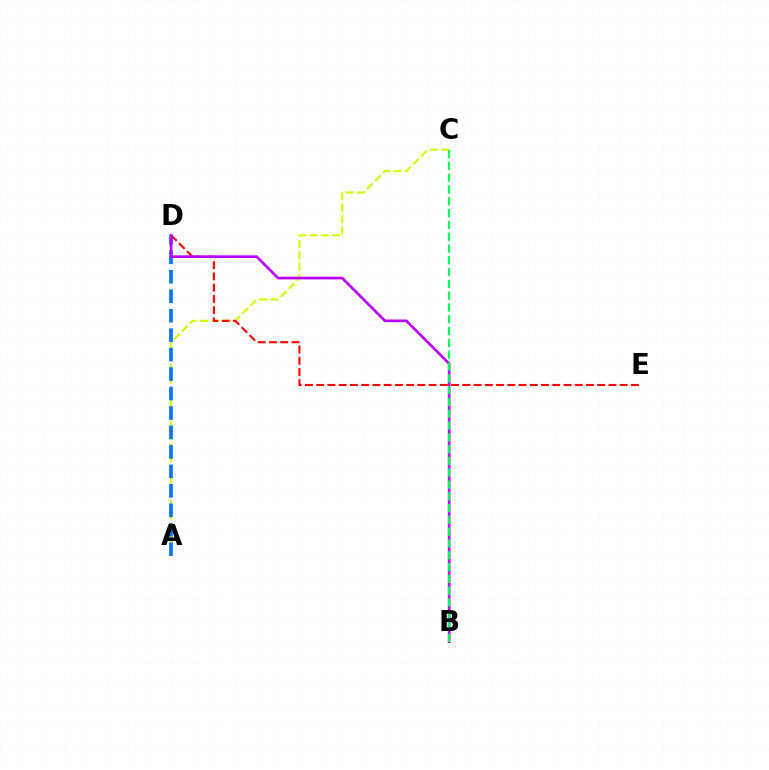{('A', 'C'): [{'color': '#d1ff00', 'line_style': 'dashed', 'thickness': 1.54}], ('A', 'D'): [{'color': '#0074ff', 'line_style': 'dashed', 'thickness': 2.64}], ('D', 'E'): [{'color': '#ff0000', 'line_style': 'dashed', 'thickness': 1.53}], ('B', 'D'): [{'color': '#b900ff', 'line_style': 'solid', 'thickness': 1.92}], ('B', 'C'): [{'color': '#00ff5c', 'line_style': 'dashed', 'thickness': 1.6}]}